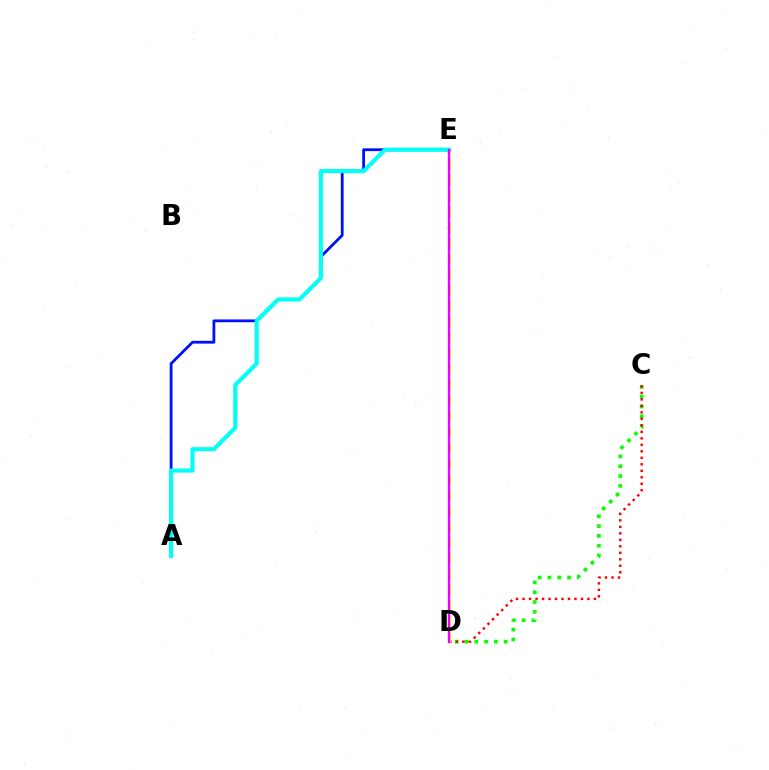{('A', 'E'): [{'color': '#0010ff', 'line_style': 'solid', 'thickness': 2.01}, {'color': '#00fff6', 'line_style': 'solid', 'thickness': 2.96}], ('C', 'D'): [{'color': '#08ff00', 'line_style': 'dotted', 'thickness': 2.67}, {'color': '#ff0000', 'line_style': 'dotted', 'thickness': 1.76}], ('D', 'E'): [{'color': '#fcf500', 'line_style': 'dashed', 'thickness': 2.14}, {'color': '#ee00ff', 'line_style': 'solid', 'thickness': 1.69}]}